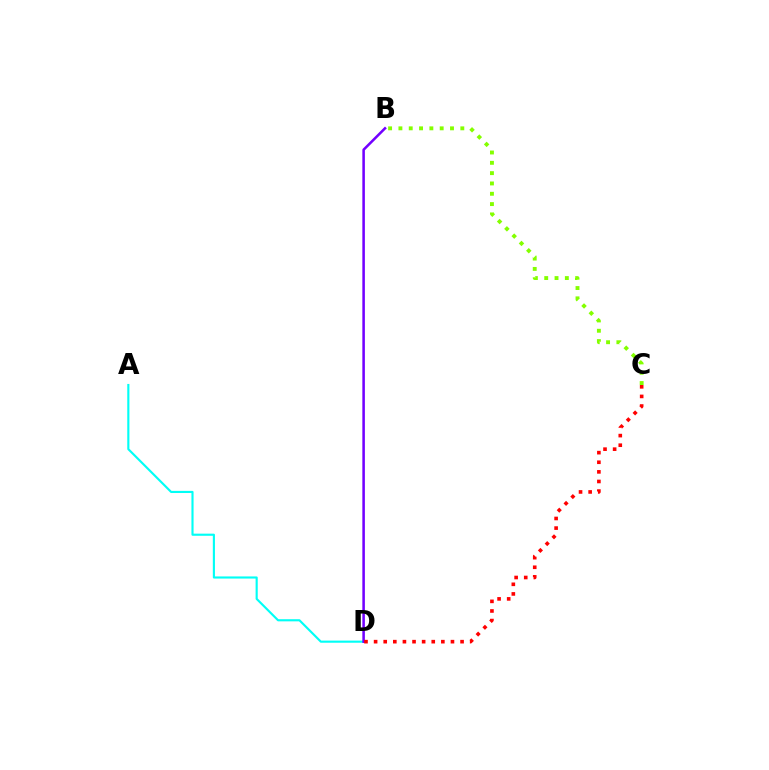{('A', 'D'): [{'color': '#00fff6', 'line_style': 'solid', 'thickness': 1.54}], ('B', 'D'): [{'color': '#7200ff', 'line_style': 'solid', 'thickness': 1.83}], ('B', 'C'): [{'color': '#84ff00', 'line_style': 'dotted', 'thickness': 2.8}], ('C', 'D'): [{'color': '#ff0000', 'line_style': 'dotted', 'thickness': 2.61}]}